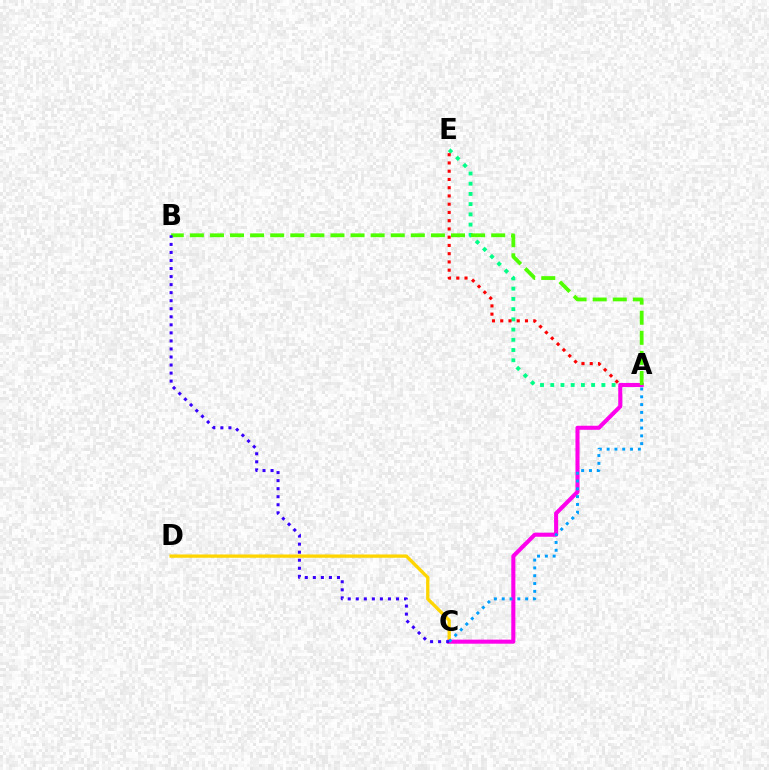{('C', 'D'): [{'color': '#ffd500', 'line_style': 'solid', 'thickness': 2.38}], ('A', 'E'): [{'color': '#00ff86', 'line_style': 'dotted', 'thickness': 2.78}, {'color': '#ff0000', 'line_style': 'dotted', 'thickness': 2.24}], ('A', 'C'): [{'color': '#ff00ed', 'line_style': 'solid', 'thickness': 2.92}, {'color': '#009eff', 'line_style': 'dotted', 'thickness': 2.12}], ('A', 'B'): [{'color': '#4fff00', 'line_style': 'dashed', 'thickness': 2.73}], ('B', 'C'): [{'color': '#3700ff', 'line_style': 'dotted', 'thickness': 2.18}]}